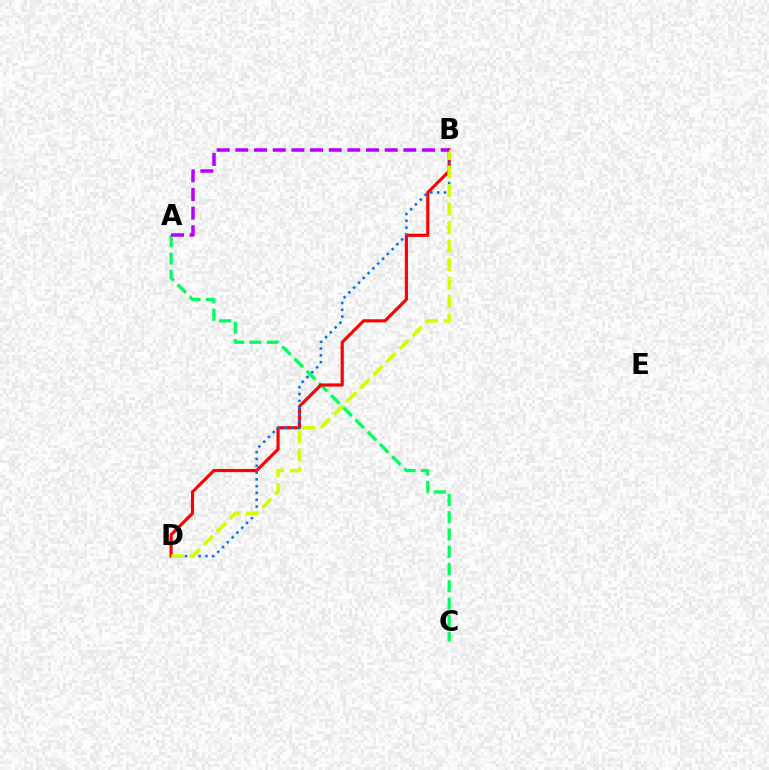{('A', 'C'): [{'color': '#00ff5c', 'line_style': 'dashed', 'thickness': 2.35}], ('B', 'D'): [{'color': '#ff0000', 'line_style': 'solid', 'thickness': 2.27}, {'color': '#0074ff', 'line_style': 'dotted', 'thickness': 1.85}, {'color': '#d1ff00', 'line_style': 'dashed', 'thickness': 2.52}], ('A', 'B'): [{'color': '#b900ff', 'line_style': 'dashed', 'thickness': 2.54}]}